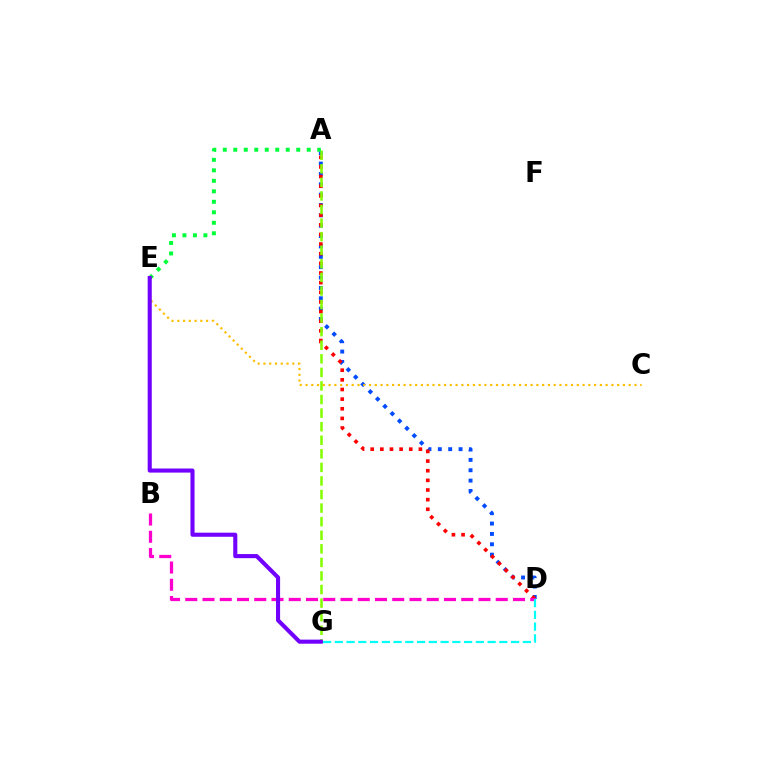{('A', 'D'): [{'color': '#004bff', 'line_style': 'dotted', 'thickness': 2.82}, {'color': '#ff0000', 'line_style': 'dotted', 'thickness': 2.62}], ('B', 'D'): [{'color': '#ff00cf', 'line_style': 'dashed', 'thickness': 2.34}], ('A', 'G'): [{'color': '#84ff00', 'line_style': 'dashed', 'thickness': 1.84}], ('A', 'E'): [{'color': '#00ff39', 'line_style': 'dotted', 'thickness': 2.85}], ('C', 'E'): [{'color': '#ffbd00', 'line_style': 'dotted', 'thickness': 1.57}], ('D', 'G'): [{'color': '#00fff6', 'line_style': 'dashed', 'thickness': 1.6}], ('E', 'G'): [{'color': '#7200ff', 'line_style': 'solid', 'thickness': 2.94}]}